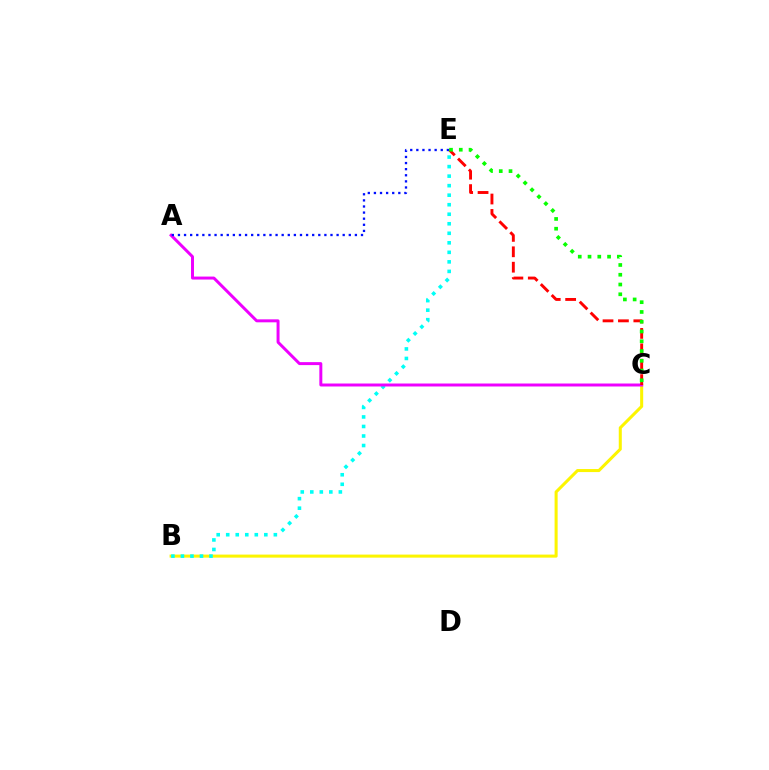{('B', 'C'): [{'color': '#fcf500', 'line_style': 'solid', 'thickness': 2.19}], ('B', 'E'): [{'color': '#00fff6', 'line_style': 'dotted', 'thickness': 2.59}], ('A', 'C'): [{'color': '#ee00ff', 'line_style': 'solid', 'thickness': 2.14}], ('C', 'E'): [{'color': '#ff0000', 'line_style': 'dashed', 'thickness': 2.09}, {'color': '#08ff00', 'line_style': 'dotted', 'thickness': 2.65}], ('A', 'E'): [{'color': '#0010ff', 'line_style': 'dotted', 'thickness': 1.66}]}